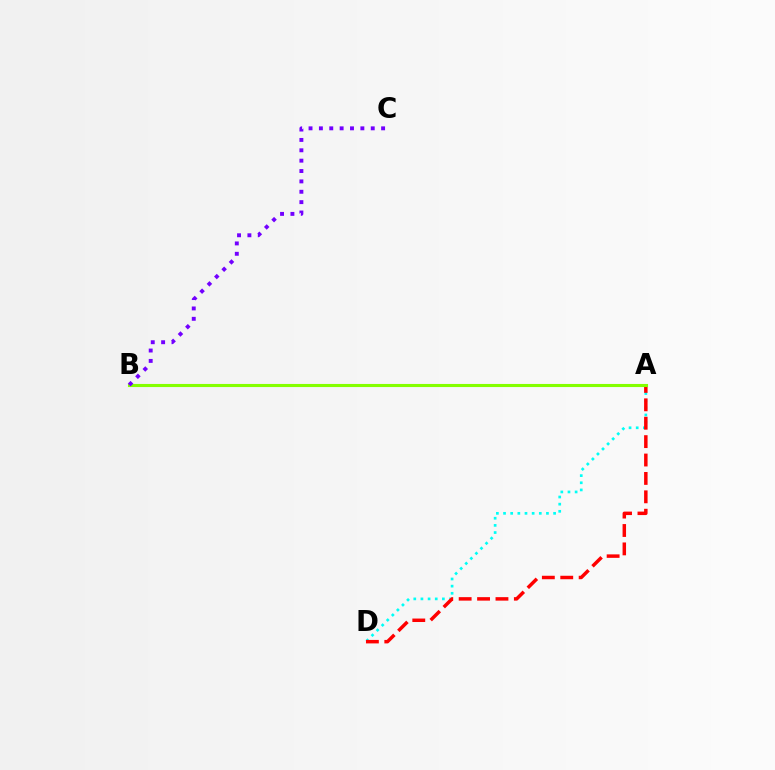{('A', 'D'): [{'color': '#00fff6', 'line_style': 'dotted', 'thickness': 1.94}, {'color': '#ff0000', 'line_style': 'dashed', 'thickness': 2.5}], ('A', 'B'): [{'color': '#84ff00', 'line_style': 'solid', 'thickness': 2.23}], ('B', 'C'): [{'color': '#7200ff', 'line_style': 'dotted', 'thickness': 2.82}]}